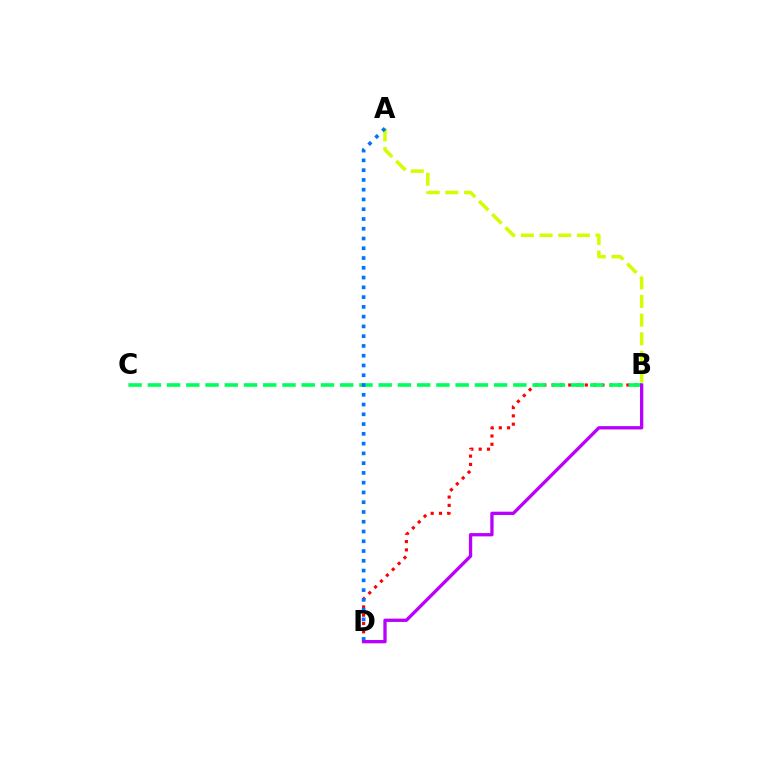{('B', 'D'): [{'color': '#ff0000', 'line_style': 'dotted', 'thickness': 2.26}, {'color': '#b900ff', 'line_style': 'solid', 'thickness': 2.38}], ('B', 'C'): [{'color': '#00ff5c', 'line_style': 'dashed', 'thickness': 2.61}], ('A', 'B'): [{'color': '#d1ff00', 'line_style': 'dashed', 'thickness': 2.53}], ('A', 'D'): [{'color': '#0074ff', 'line_style': 'dotted', 'thickness': 2.65}]}